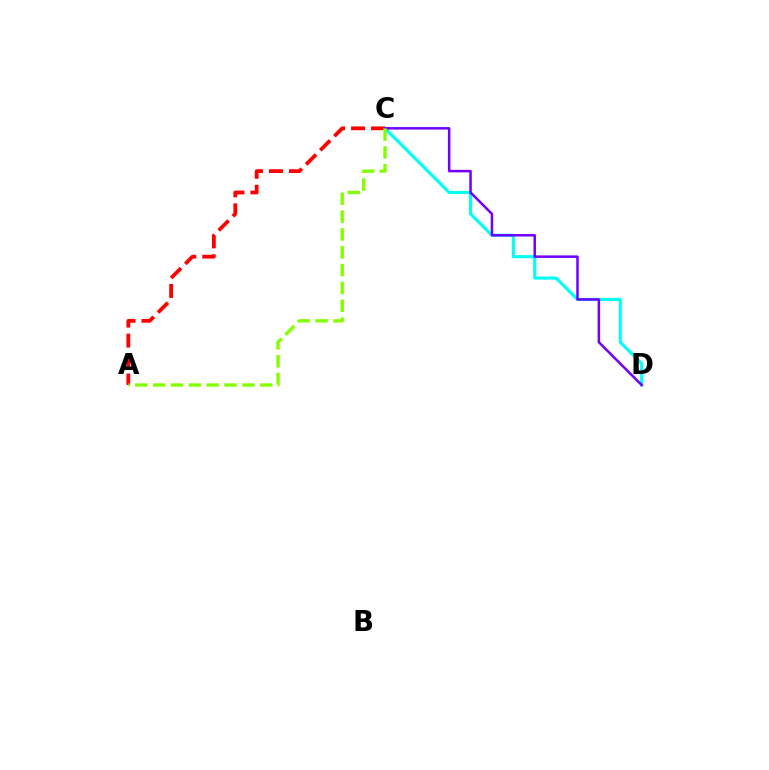{('C', 'D'): [{'color': '#00fff6', 'line_style': 'solid', 'thickness': 2.25}, {'color': '#7200ff', 'line_style': 'solid', 'thickness': 1.81}], ('A', 'C'): [{'color': '#ff0000', 'line_style': 'dashed', 'thickness': 2.71}, {'color': '#84ff00', 'line_style': 'dashed', 'thickness': 2.42}]}